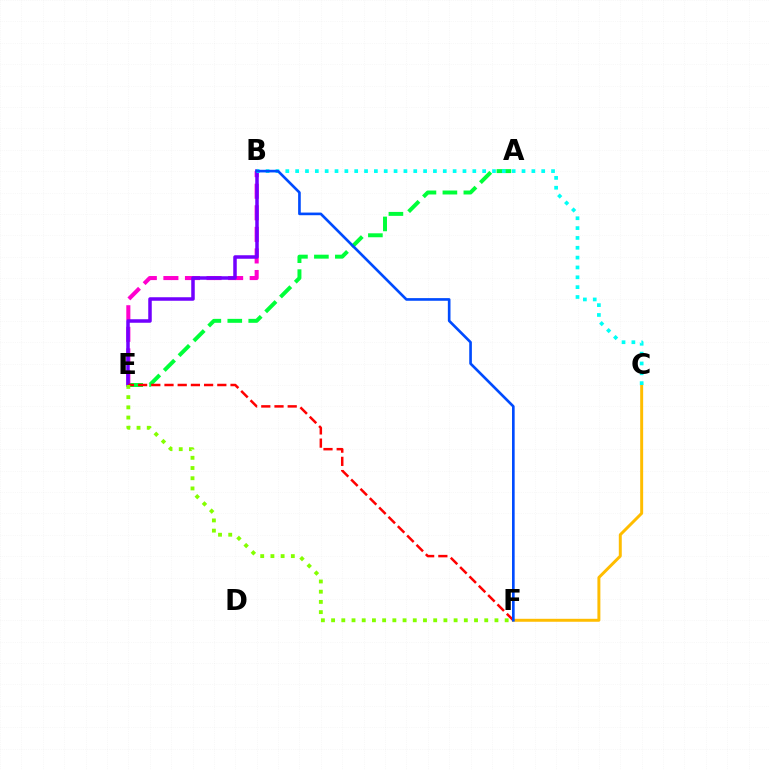{('A', 'E'): [{'color': '#00ff39', 'line_style': 'dashed', 'thickness': 2.85}], ('C', 'F'): [{'color': '#ffbd00', 'line_style': 'solid', 'thickness': 2.13}], ('B', 'E'): [{'color': '#ff00cf', 'line_style': 'dashed', 'thickness': 2.93}, {'color': '#7200ff', 'line_style': 'solid', 'thickness': 2.53}], ('E', 'F'): [{'color': '#ff0000', 'line_style': 'dashed', 'thickness': 1.79}, {'color': '#84ff00', 'line_style': 'dotted', 'thickness': 2.77}], ('B', 'C'): [{'color': '#00fff6', 'line_style': 'dotted', 'thickness': 2.67}], ('B', 'F'): [{'color': '#004bff', 'line_style': 'solid', 'thickness': 1.91}]}